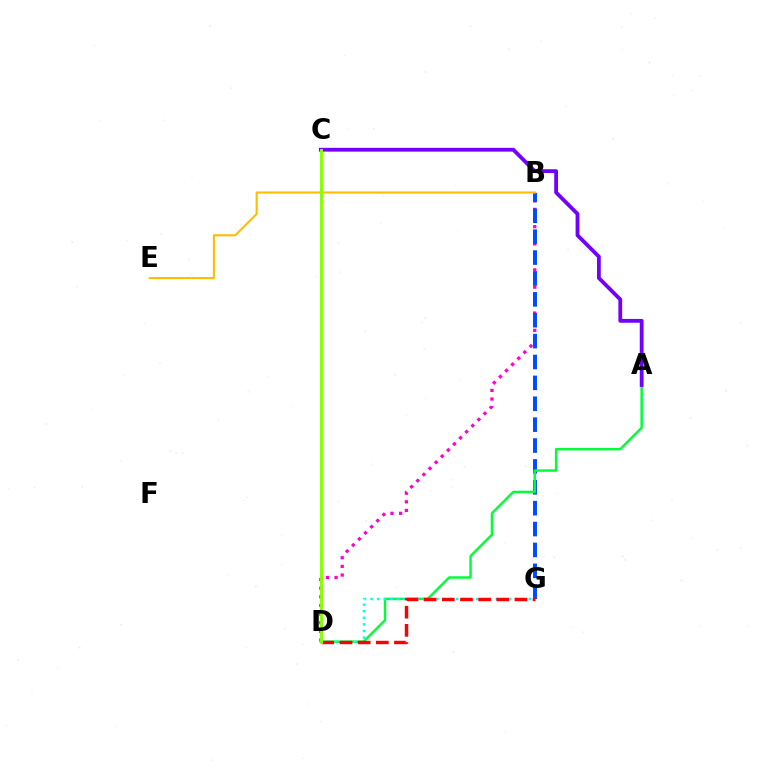{('B', 'D'): [{'color': '#ff00cf', 'line_style': 'dotted', 'thickness': 2.35}], ('B', 'G'): [{'color': '#004bff', 'line_style': 'dashed', 'thickness': 2.84}], ('A', 'D'): [{'color': '#00ff39', 'line_style': 'solid', 'thickness': 1.78}], ('A', 'C'): [{'color': '#7200ff', 'line_style': 'solid', 'thickness': 2.73}], ('B', 'E'): [{'color': '#ffbd00', 'line_style': 'solid', 'thickness': 1.52}], ('D', 'G'): [{'color': '#00fff6', 'line_style': 'dotted', 'thickness': 1.79}, {'color': '#ff0000', 'line_style': 'dashed', 'thickness': 2.47}], ('C', 'D'): [{'color': '#84ff00', 'line_style': 'solid', 'thickness': 2.08}]}